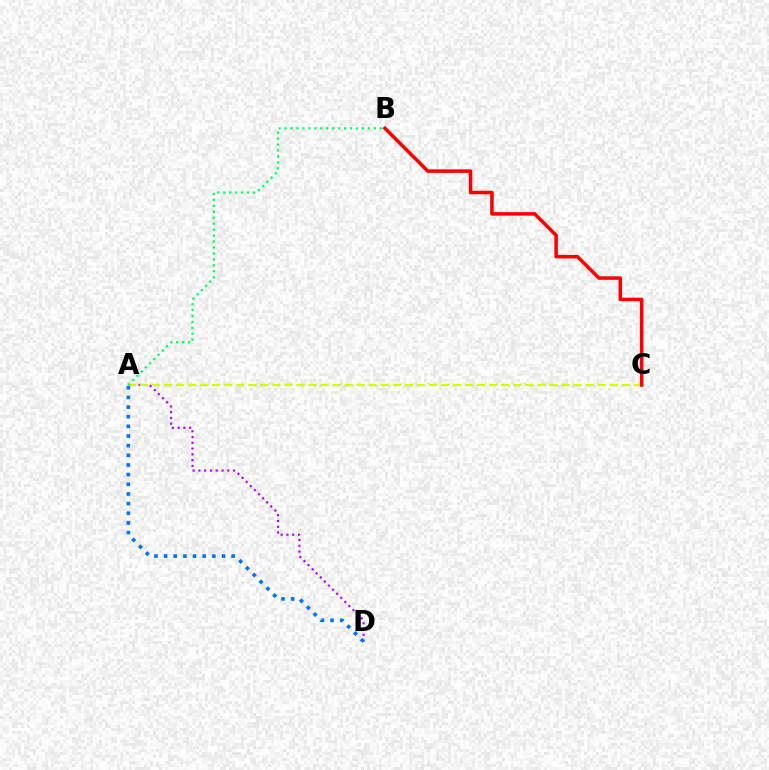{('A', 'D'): [{'color': '#b900ff', 'line_style': 'dotted', 'thickness': 1.57}, {'color': '#0074ff', 'line_style': 'dotted', 'thickness': 2.62}], ('A', 'C'): [{'color': '#d1ff00', 'line_style': 'dashed', 'thickness': 1.64}], ('A', 'B'): [{'color': '#00ff5c', 'line_style': 'dotted', 'thickness': 1.62}], ('B', 'C'): [{'color': '#ff0000', 'line_style': 'solid', 'thickness': 2.55}]}